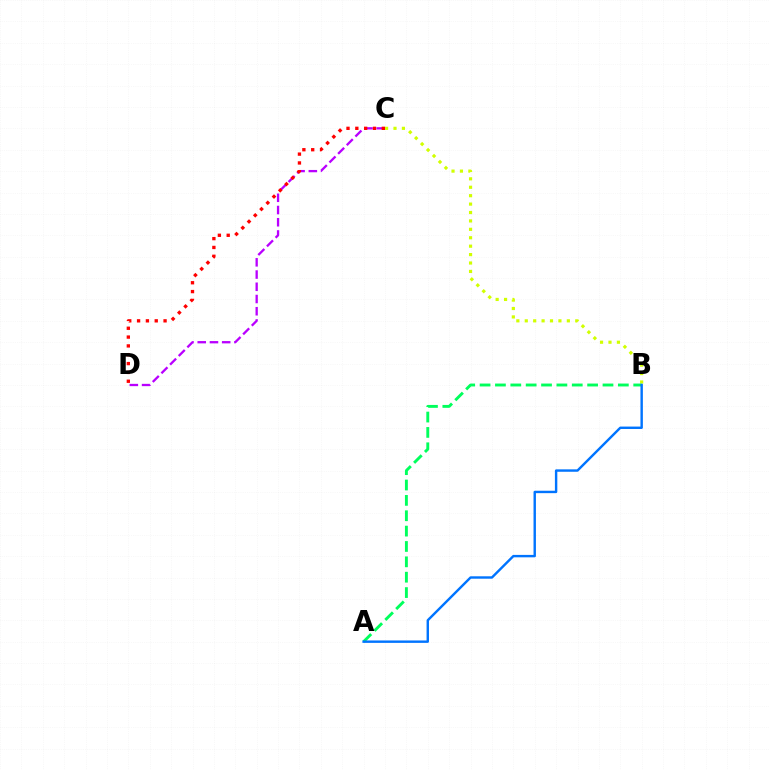{('B', 'C'): [{'color': '#d1ff00', 'line_style': 'dotted', 'thickness': 2.29}], ('C', 'D'): [{'color': '#b900ff', 'line_style': 'dashed', 'thickness': 1.66}, {'color': '#ff0000', 'line_style': 'dotted', 'thickness': 2.4}], ('A', 'B'): [{'color': '#00ff5c', 'line_style': 'dashed', 'thickness': 2.09}, {'color': '#0074ff', 'line_style': 'solid', 'thickness': 1.74}]}